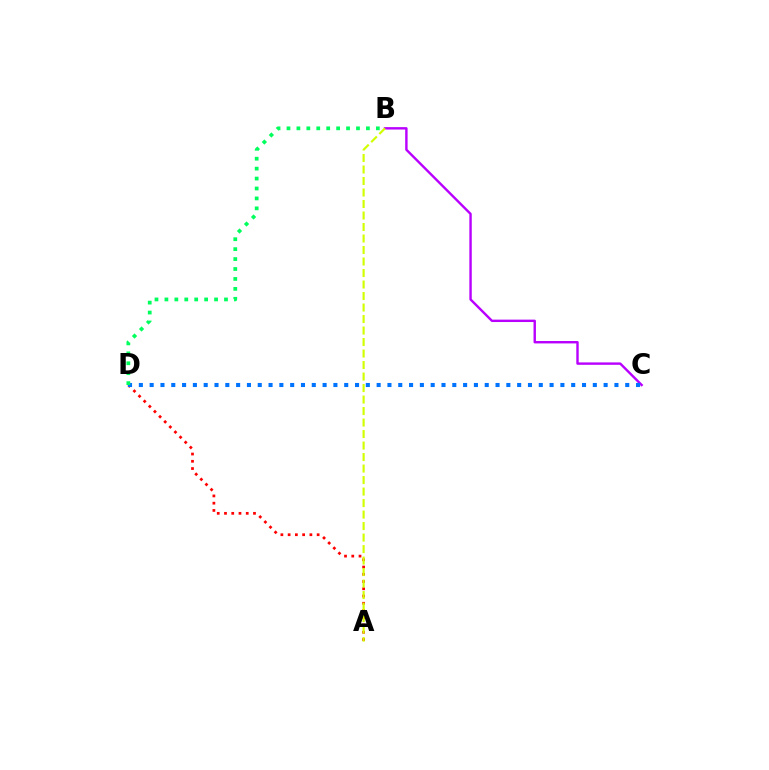{('B', 'C'): [{'color': '#b900ff', 'line_style': 'solid', 'thickness': 1.73}], ('A', 'D'): [{'color': '#ff0000', 'line_style': 'dotted', 'thickness': 1.97}], ('C', 'D'): [{'color': '#0074ff', 'line_style': 'dotted', 'thickness': 2.94}], ('A', 'B'): [{'color': '#d1ff00', 'line_style': 'dashed', 'thickness': 1.56}], ('B', 'D'): [{'color': '#00ff5c', 'line_style': 'dotted', 'thickness': 2.7}]}